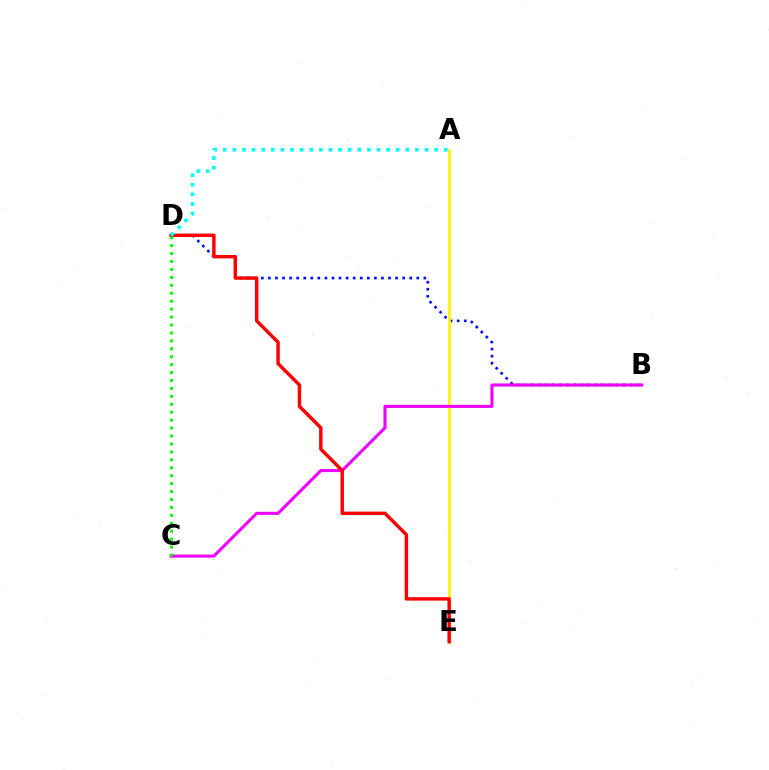{('B', 'D'): [{'color': '#0010ff', 'line_style': 'dotted', 'thickness': 1.92}], ('A', 'E'): [{'color': '#fcf500', 'line_style': 'solid', 'thickness': 1.92}], ('B', 'C'): [{'color': '#ee00ff', 'line_style': 'solid', 'thickness': 2.21}], ('D', 'E'): [{'color': '#ff0000', 'line_style': 'solid', 'thickness': 2.47}], ('A', 'D'): [{'color': '#00fff6', 'line_style': 'dotted', 'thickness': 2.61}], ('C', 'D'): [{'color': '#08ff00', 'line_style': 'dotted', 'thickness': 2.16}]}